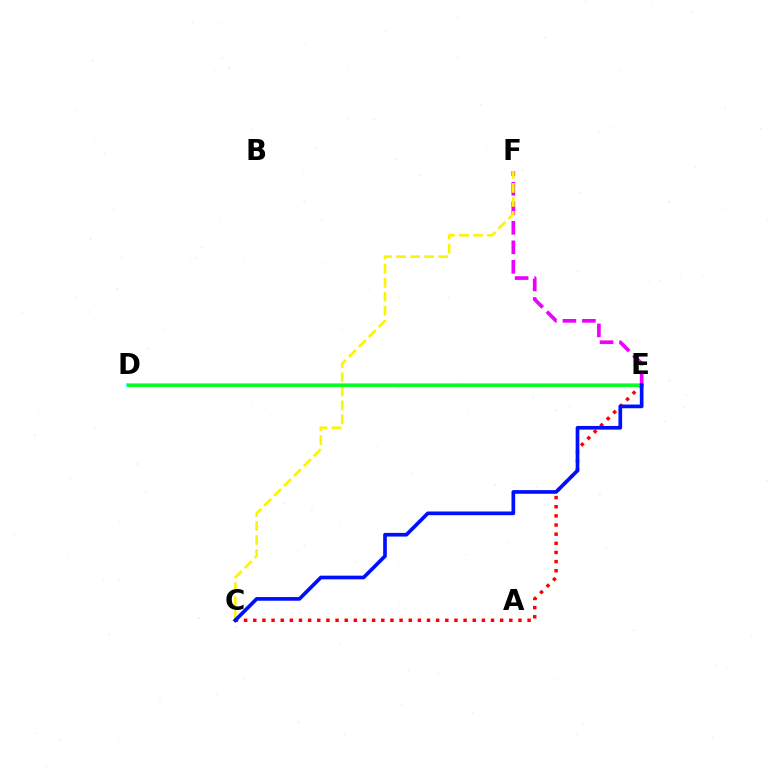{('C', 'E'): [{'color': '#ff0000', 'line_style': 'dotted', 'thickness': 2.48}, {'color': '#0010ff', 'line_style': 'solid', 'thickness': 2.66}], ('E', 'F'): [{'color': '#ee00ff', 'line_style': 'dashed', 'thickness': 2.65}], ('D', 'E'): [{'color': '#00fff6', 'line_style': 'solid', 'thickness': 2.59}, {'color': '#08ff00', 'line_style': 'solid', 'thickness': 1.9}], ('C', 'F'): [{'color': '#fcf500', 'line_style': 'dashed', 'thickness': 1.91}]}